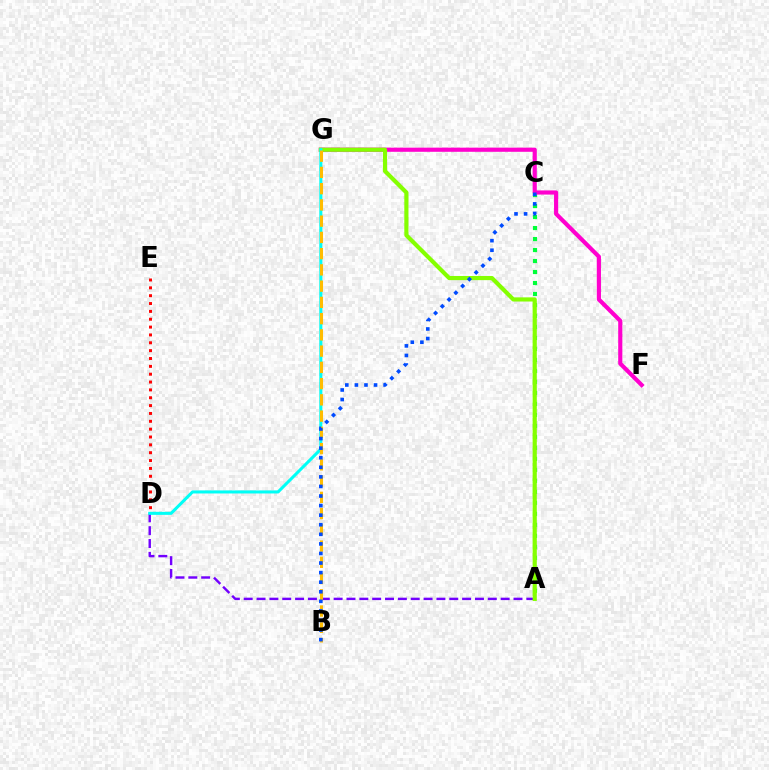{('A', 'C'): [{'color': '#00ff39', 'line_style': 'dotted', 'thickness': 2.99}], ('A', 'D'): [{'color': '#7200ff', 'line_style': 'dashed', 'thickness': 1.75}], ('F', 'G'): [{'color': '#ff00cf', 'line_style': 'solid', 'thickness': 2.99}], ('A', 'G'): [{'color': '#84ff00', 'line_style': 'solid', 'thickness': 2.99}], ('D', 'G'): [{'color': '#00fff6', 'line_style': 'solid', 'thickness': 2.19}], ('B', 'G'): [{'color': '#ffbd00', 'line_style': 'dashed', 'thickness': 2.21}], ('B', 'C'): [{'color': '#004bff', 'line_style': 'dotted', 'thickness': 2.6}], ('D', 'E'): [{'color': '#ff0000', 'line_style': 'dotted', 'thickness': 2.13}]}